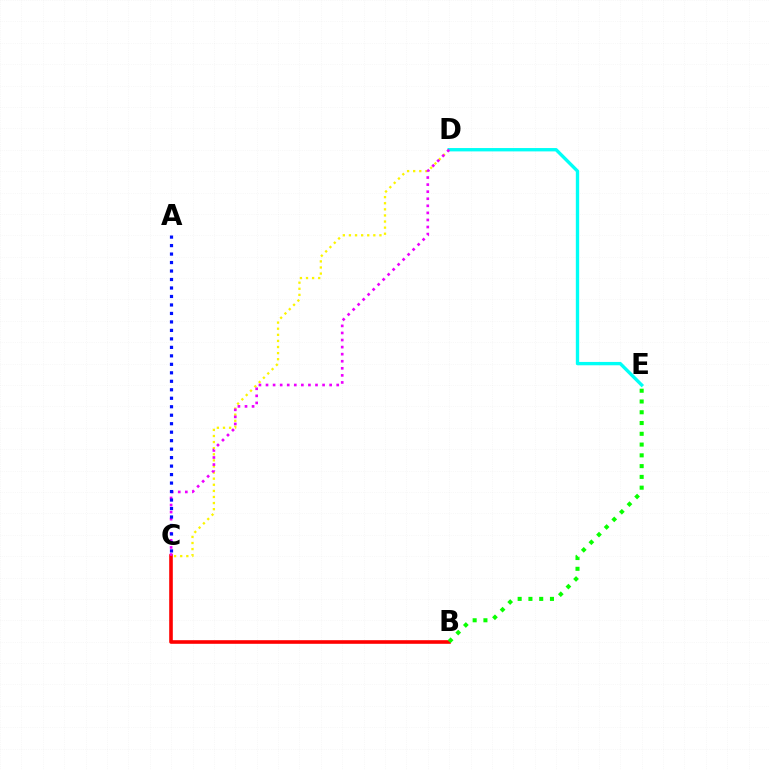{('C', 'D'): [{'color': '#fcf500', 'line_style': 'dotted', 'thickness': 1.66}, {'color': '#ee00ff', 'line_style': 'dotted', 'thickness': 1.92}], ('B', 'C'): [{'color': '#ff0000', 'line_style': 'solid', 'thickness': 2.6}], ('B', 'E'): [{'color': '#08ff00', 'line_style': 'dotted', 'thickness': 2.93}], ('D', 'E'): [{'color': '#00fff6', 'line_style': 'solid', 'thickness': 2.41}], ('A', 'C'): [{'color': '#0010ff', 'line_style': 'dotted', 'thickness': 2.3}]}